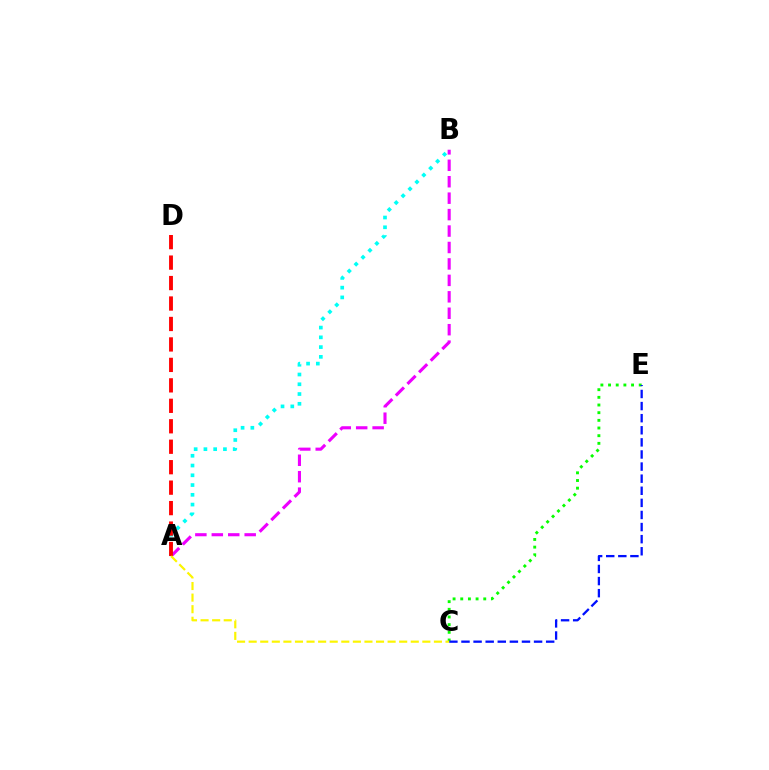{('C', 'E'): [{'color': '#08ff00', 'line_style': 'dotted', 'thickness': 2.08}, {'color': '#0010ff', 'line_style': 'dashed', 'thickness': 1.64}], ('A', 'B'): [{'color': '#ee00ff', 'line_style': 'dashed', 'thickness': 2.23}, {'color': '#00fff6', 'line_style': 'dotted', 'thickness': 2.65}], ('A', 'D'): [{'color': '#ff0000', 'line_style': 'dashed', 'thickness': 2.78}], ('A', 'C'): [{'color': '#fcf500', 'line_style': 'dashed', 'thickness': 1.57}]}